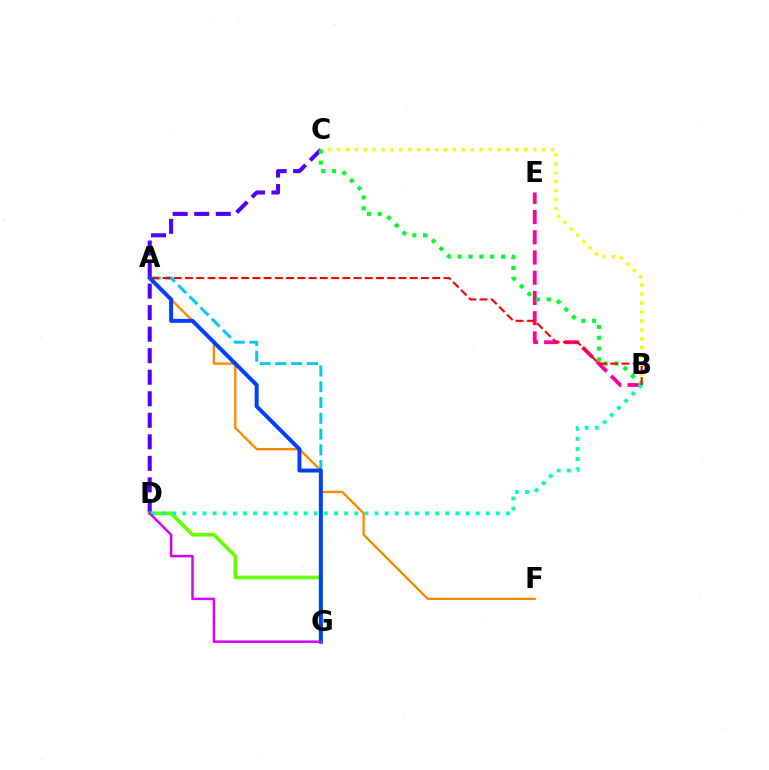{('B', 'C'): [{'color': '#eeff00', 'line_style': 'dotted', 'thickness': 2.42}, {'color': '#00ff27', 'line_style': 'dotted', 'thickness': 2.95}], ('A', 'G'): [{'color': '#00c7ff', 'line_style': 'dashed', 'thickness': 2.14}, {'color': '#003fff', 'line_style': 'solid', 'thickness': 2.85}], ('B', 'E'): [{'color': '#ff00a0', 'line_style': 'dashed', 'thickness': 2.75}], ('C', 'D'): [{'color': '#4f00ff', 'line_style': 'dashed', 'thickness': 2.92}], ('D', 'G'): [{'color': '#66ff00', 'line_style': 'solid', 'thickness': 2.66}, {'color': '#d600ff', 'line_style': 'solid', 'thickness': 1.79}], ('B', 'D'): [{'color': '#00ffaf', 'line_style': 'dotted', 'thickness': 2.75}], ('A', 'F'): [{'color': '#ff8800', 'line_style': 'solid', 'thickness': 1.7}], ('A', 'B'): [{'color': '#ff0000', 'line_style': 'dashed', 'thickness': 1.53}]}